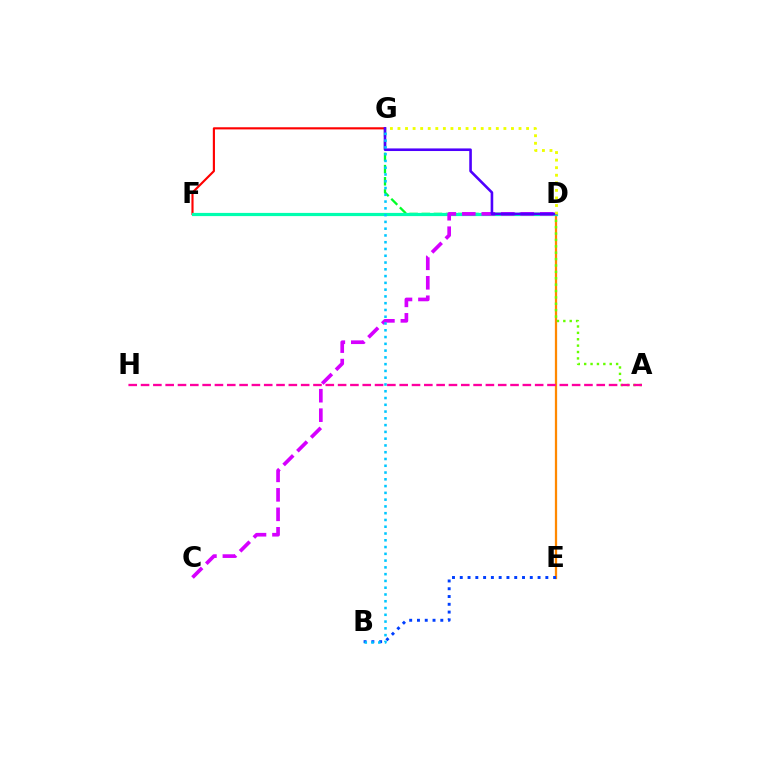{('D', 'G'): [{'color': '#00ff27', 'line_style': 'dashed', 'thickness': 1.65}, {'color': '#4f00ff', 'line_style': 'solid', 'thickness': 1.87}, {'color': '#eeff00', 'line_style': 'dotted', 'thickness': 2.06}], ('D', 'E'): [{'color': '#ff8800', 'line_style': 'solid', 'thickness': 1.63}], ('B', 'E'): [{'color': '#003fff', 'line_style': 'dotted', 'thickness': 2.11}], ('A', 'D'): [{'color': '#66ff00', 'line_style': 'dotted', 'thickness': 1.73}], ('F', 'G'): [{'color': '#ff0000', 'line_style': 'solid', 'thickness': 1.54}], ('D', 'F'): [{'color': '#00ffaf', 'line_style': 'solid', 'thickness': 2.3}], ('A', 'H'): [{'color': '#ff00a0', 'line_style': 'dashed', 'thickness': 1.67}], ('C', 'D'): [{'color': '#d600ff', 'line_style': 'dashed', 'thickness': 2.65}], ('B', 'G'): [{'color': '#00c7ff', 'line_style': 'dotted', 'thickness': 1.84}]}